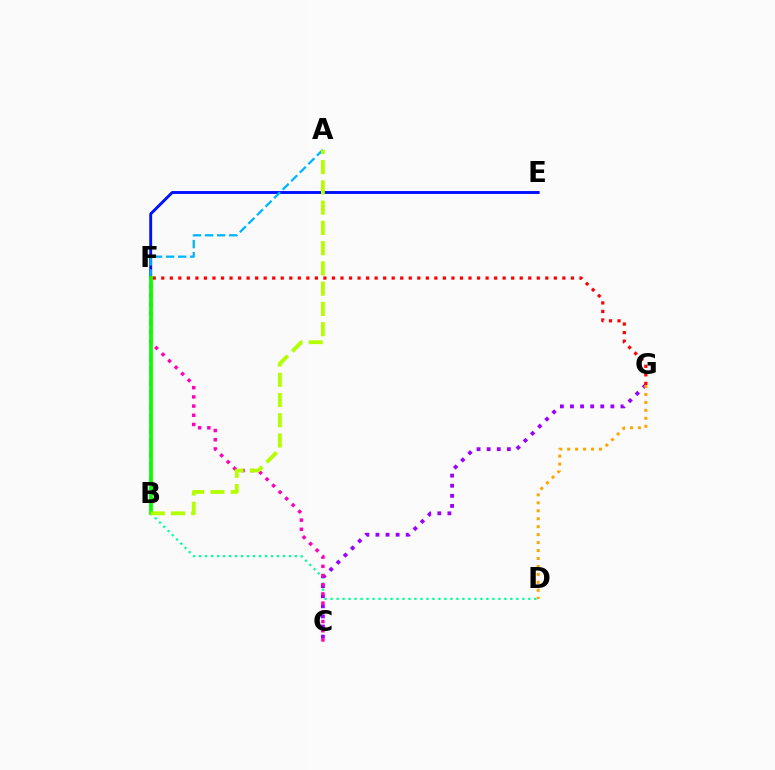{('B', 'D'): [{'color': '#00ff9d', 'line_style': 'dotted', 'thickness': 1.63}], ('C', 'G'): [{'color': '#9b00ff', 'line_style': 'dotted', 'thickness': 2.74}], ('E', 'F'): [{'color': '#0010ff', 'line_style': 'solid', 'thickness': 2.09}], ('C', 'F'): [{'color': '#ff00bd', 'line_style': 'dotted', 'thickness': 2.5}], ('A', 'B'): [{'color': '#00b5ff', 'line_style': 'dashed', 'thickness': 1.64}, {'color': '#b3ff00', 'line_style': 'dashed', 'thickness': 2.75}], ('F', 'G'): [{'color': '#ff0000', 'line_style': 'dotted', 'thickness': 2.32}], ('B', 'F'): [{'color': '#08ff00', 'line_style': 'solid', 'thickness': 2.7}], ('D', 'G'): [{'color': '#ffa500', 'line_style': 'dotted', 'thickness': 2.16}]}